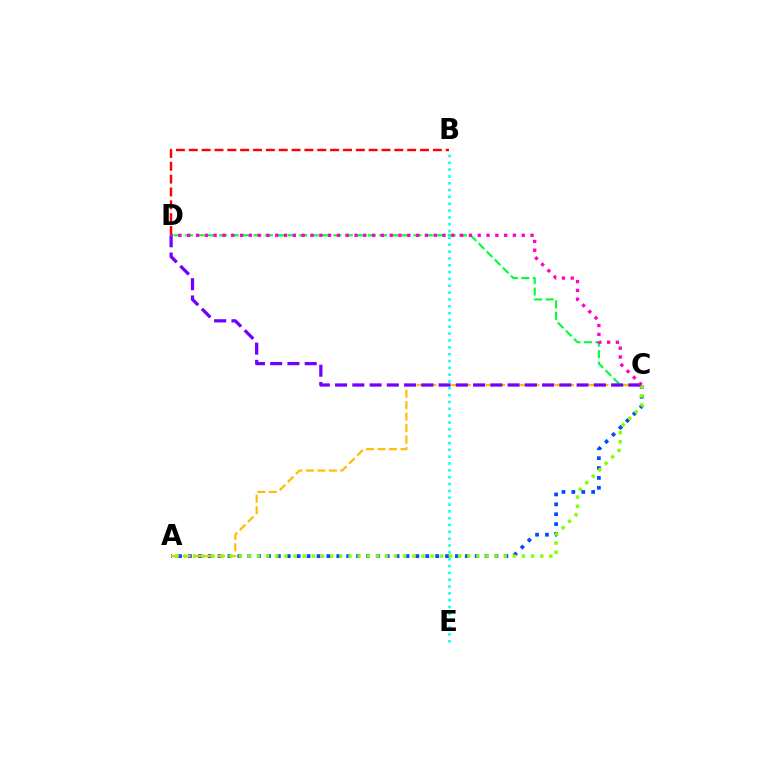{('C', 'D'): [{'color': '#00ff39', 'line_style': 'dashed', 'thickness': 1.55}, {'color': '#7200ff', 'line_style': 'dashed', 'thickness': 2.34}, {'color': '#ff00cf', 'line_style': 'dotted', 'thickness': 2.39}], ('A', 'C'): [{'color': '#004bff', 'line_style': 'dotted', 'thickness': 2.69}, {'color': '#ffbd00', 'line_style': 'dashed', 'thickness': 1.56}, {'color': '#84ff00', 'line_style': 'dotted', 'thickness': 2.48}], ('B', 'E'): [{'color': '#00fff6', 'line_style': 'dotted', 'thickness': 1.86}], ('B', 'D'): [{'color': '#ff0000', 'line_style': 'dashed', 'thickness': 1.75}]}